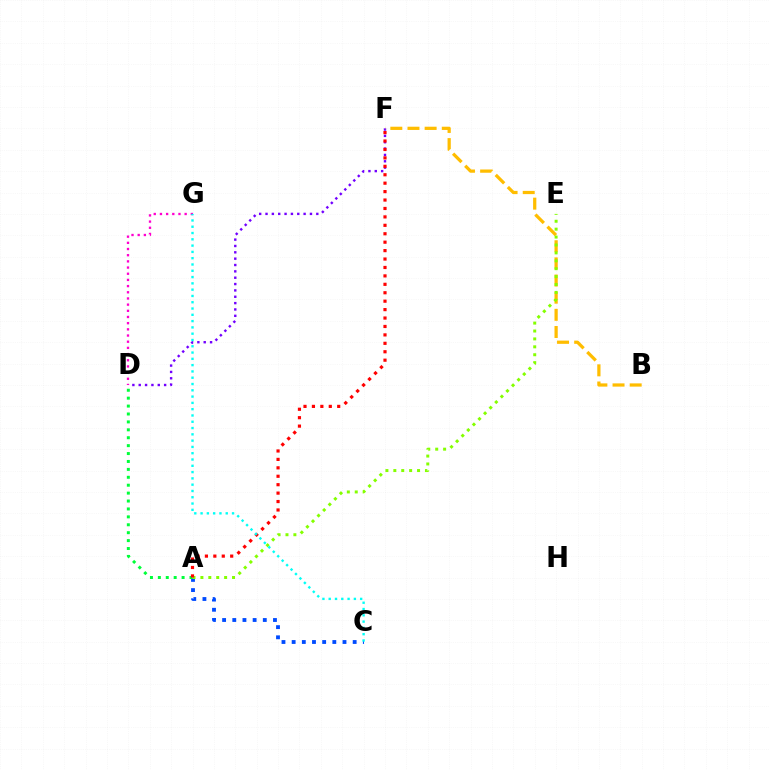{('A', 'C'): [{'color': '#004bff', 'line_style': 'dotted', 'thickness': 2.76}], ('D', 'F'): [{'color': '#7200ff', 'line_style': 'dotted', 'thickness': 1.73}], ('B', 'F'): [{'color': '#ffbd00', 'line_style': 'dashed', 'thickness': 2.33}], ('A', 'D'): [{'color': '#00ff39', 'line_style': 'dotted', 'thickness': 2.15}], ('A', 'E'): [{'color': '#84ff00', 'line_style': 'dotted', 'thickness': 2.15}], ('A', 'F'): [{'color': '#ff0000', 'line_style': 'dotted', 'thickness': 2.29}], ('D', 'G'): [{'color': '#ff00cf', 'line_style': 'dotted', 'thickness': 1.68}], ('C', 'G'): [{'color': '#00fff6', 'line_style': 'dotted', 'thickness': 1.71}]}